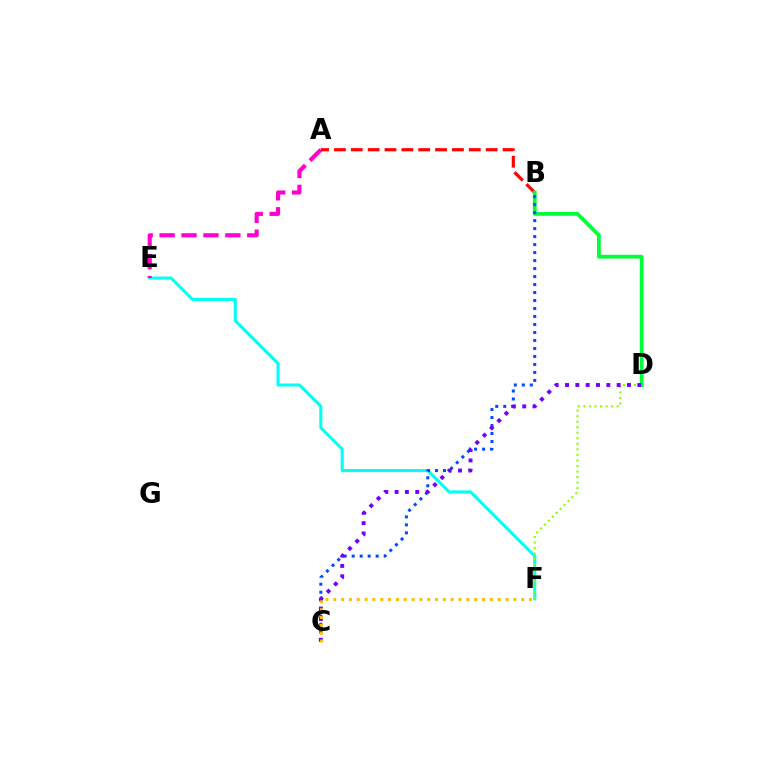{('A', 'B'): [{'color': '#ff0000', 'line_style': 'dashed', 'thickness': 2.29}], ('B', 'D'): [{'color': '#00ff39', 'line_style': 'solid', 'thickness': 2.72}], ('E', 'F'): [{'color': '#00fff6', 'line_style': 'solid', 'thickness': 2.21}], ('B', 'C'): [{'color': '#004bff', 'line_style': 'dotted', 'thickness': 2.17}], ('A', 'E'): [{'color': '#ff00cf', 'line_style': 'dashed', 'thickness': 2.98}], ('D', 'F'): [{'color': '#84ff00', 'line_style': 'dotted', 'thickness': 1.51}], ('C', 'D'): [{'color': '#7200ff', 'line_style': 'dotted', 'thickness': 2.81}], ('C', 'F'): [{'color': '#ffbd00', 'line_style': 'dotted', 'thickness': 2.13}]}